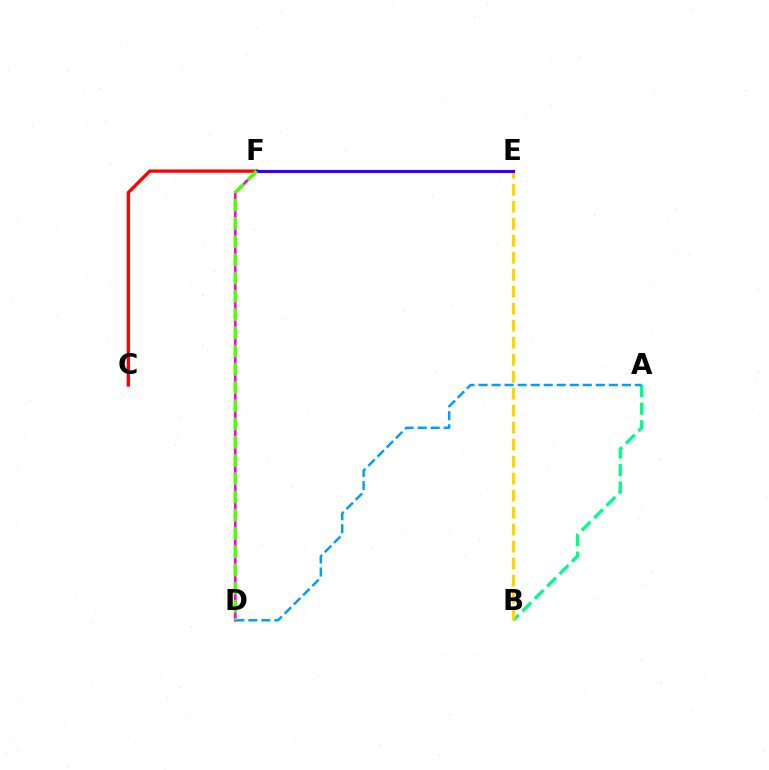{('C', 'F'): [{'color': '#ff0000', 'line_style': 'solid', 'thickness': 2.37}], ('D', 'F'): [{'color': '#ff00ed', 'line_style': 'solid', 'thickness': 1.95}, {'color': '#4fff00', 'line_style': 'dashed', 'thickness': 2.48}], ('A', 'B'): [{'color': '#00ff86', 'line_style': 'dashed', 'thickness': 2.38}], ('B', 'E'): [{'color': '#ffd500', 'line_style': 'dashed', 'thickness': 2.31}], ('E', 'F'): [{'color': '#3700ff', 'line_style': 'solid', 'thickness': 2.24}], ('A', 'D'): [{'color': '#009eff', 'line_style': 'dashed', 'thickness': 1.77}]}